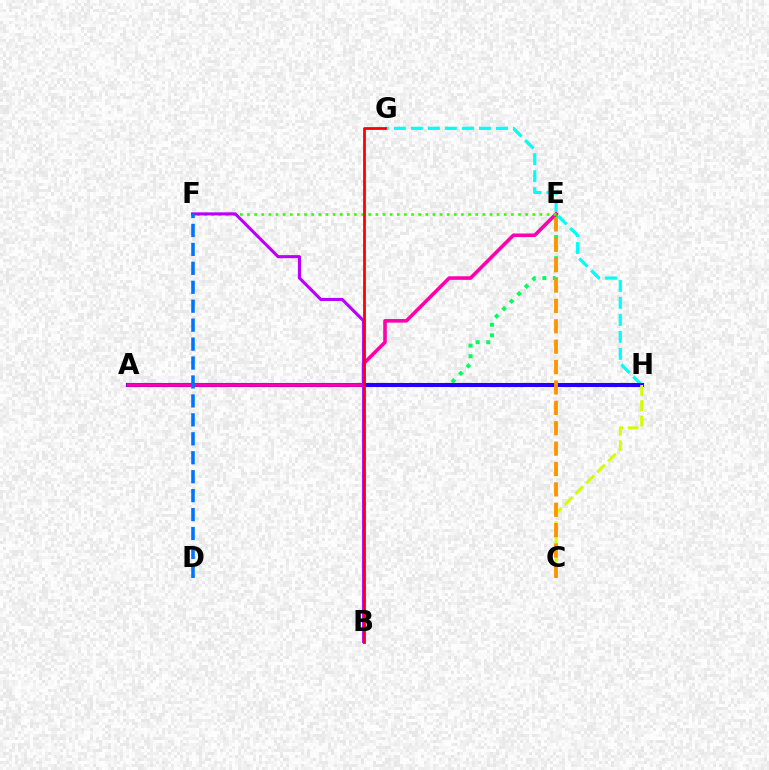{('G', 'H'): [{'color': '#00fff6', 'line_style': 'dashed', 'thickness': 2.31}], ('A', 'E'): [{'color': '#00ff5c', 'line_style': 'dotted', 'thickness': 2.87}, {'color': '#ff00ac', 'line_style': 'solid', 'thickness': 2.58}], ('A', 'H'): [{'color': '#2500ff', 'line_style': 'solid', 'thickness': 2.93}], ('E', 'F'): [{'color': '#3dff00', 'line_style': 'dotted', 'thickness': 1.94}], ('B', 'F'): [{'color': '#b900ff', 'line_style': 'solid', 'thickness': 2.22}], ('C', 'H'): [{'color': '#d1ff00', 'line_style': 'dashed', 'thickness': 2.08}], ('D', 'F'): [{'color': '#0074ff', 'line_style': 'dashed', 'thickness': 2.57}], ('B', 'G'): [{'color': '#ff0000', 'line_style': 'solid', 'thickness': 2.0}], ('C', 'E'): [{'color': '#ff9400', 'line_style': 'dashed', 'thickness': 2.77}]}